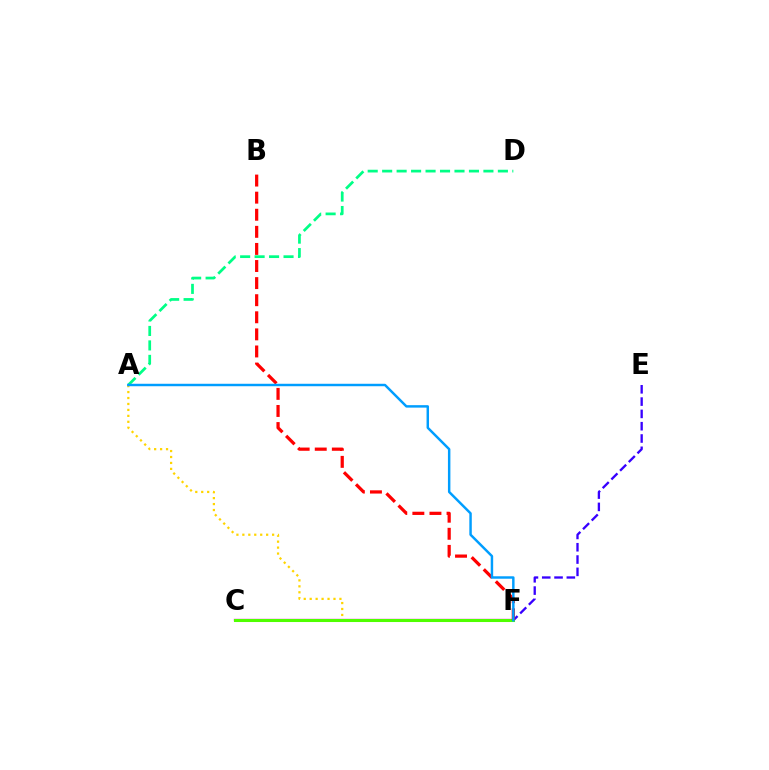{('E', 'F'): [{'color': '#3700ff', 'line_style': 'dashed', 'thickness': 1.67}], ('A', 'F'): [{'color': '#ffd500', 'line_style': 'dotted', 'thickness': 1.62}, {'color': '#009eff', 'line_style': 'solid', 'thickness': 1.77}], ('C', 'F'): [{'color': '#ff00ed', 'line_style': 'solid', 'thickness': 1.67}, {'color': '#4fff00', 'line_style': 'solid', 'thickness': 2.2}], ('B', 'F'): [{'color': '#ff0000', 'line_style': 'dashed', 'thickness': 2.32}], ('A', 'D'): [{'color': '#00ff86', 'line_style': 'dashed', 'thickness': 1.97}]}